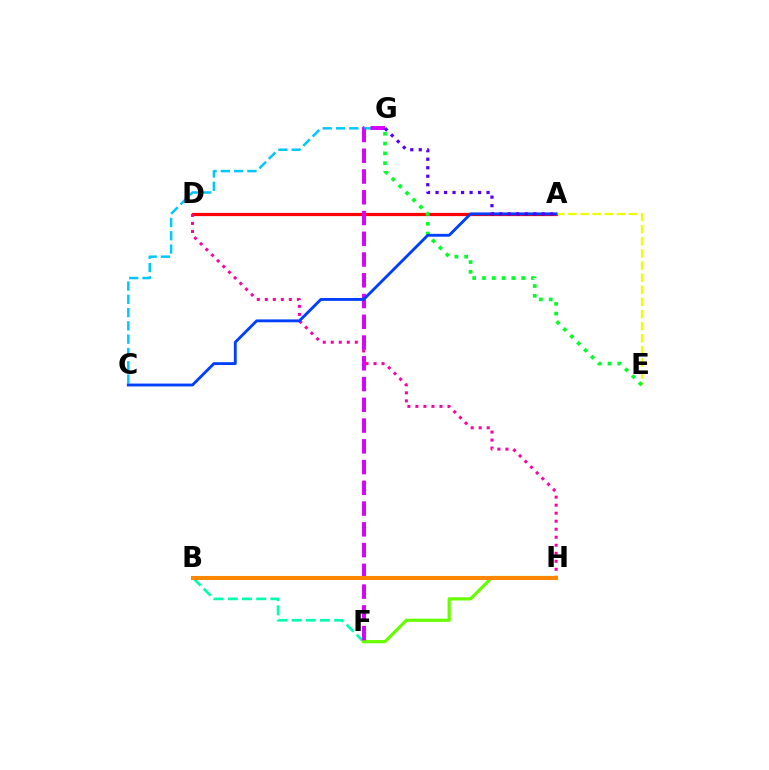{('C', 'G'): [{'color': '#00c7ff', 'line_style': 'dashed', 'thickness': 1.81}], ('A', 'D'): [{'color': '#ff0000', 'line_style': 'solid', 'thickness': 2.32}], ('D', 'H'): [{'color': '#ff00a0', 'line_style': 'dotted', 'thickness': 2.18}], ('A', 'E'): [{'color': '#eeff00', 'line_style': 'dashed', 'thickness': 1.65}], ('B', 'F'): [{'color': '#00ffaf', 'line_style': 'dashed', 'thickness': 1.93}], ('E', 'G'): [{'color': '#00ff27', 'line_style': 'dotted', 'thickness': 2.66}], ('F', 'H'): [{'color': '#66ff00', 'line_style': 'solid', 'thickness': 2.29}], ('F', 'G'): [{'color': '#d600ff', 'line_style': 'dashed', 'thickness': 2.82}], ('B', 'H'): [{'color': '#ff8800', 'line_style': 'solid', 'thickness': 2.92}], ('A', 'C'): [{'color': '#003fff', 'line_style': 'solid', 'thickness': 2.06}], ('A', 'G'): [{'color': '#4f00ff', 'line_style': 'dotted', 'thickness': 2.31}]}